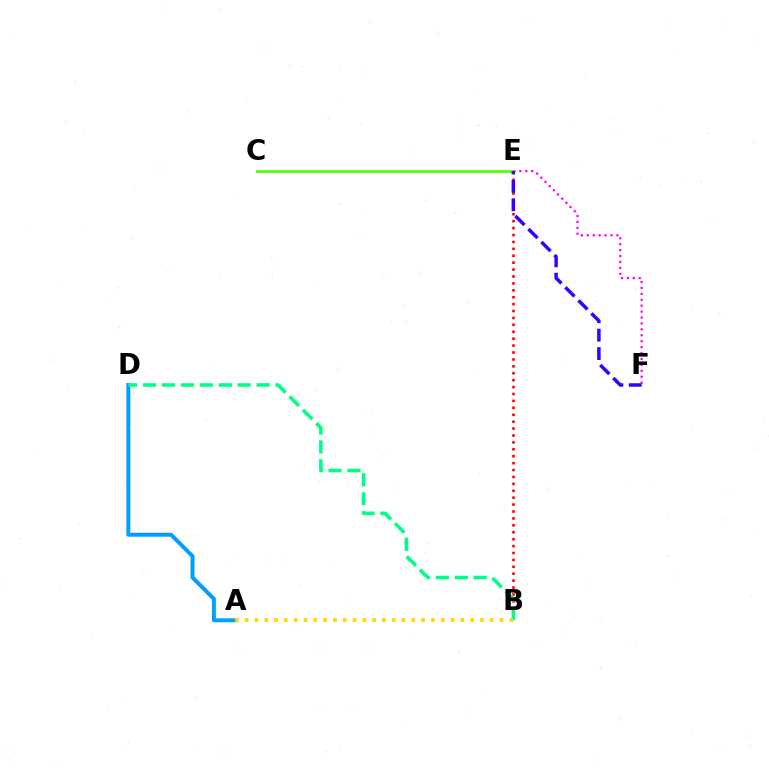{('E', 'F'): [{'color': '#ff00ed', 'line_style': 'dotted', 'thickness': 1.61}, {'color': '#3700ff', 'line_style': 'dashed', 'thickness': 2.5}], ('C', 'E'): [{'color': '#4fff00', 'line_style': 'solid', 'thickness': 1.98}], ('A', 'D'): [{'color': '#009eff', 'line_style': 'solid', 'thickness': 2.84}], ('B', 'E'): [{'color': '#ff0000', 'line_style': 'dotted', 'thickness': 1.88}], ('B', 'D'): [{'color': '#00ff86', 'line_style': 'dashed', 'thickness': 2.57}], ('A', 'B'): [{'color': '#ffd500', 'line_style': 'dotted', 'thickness': 2.66}]}